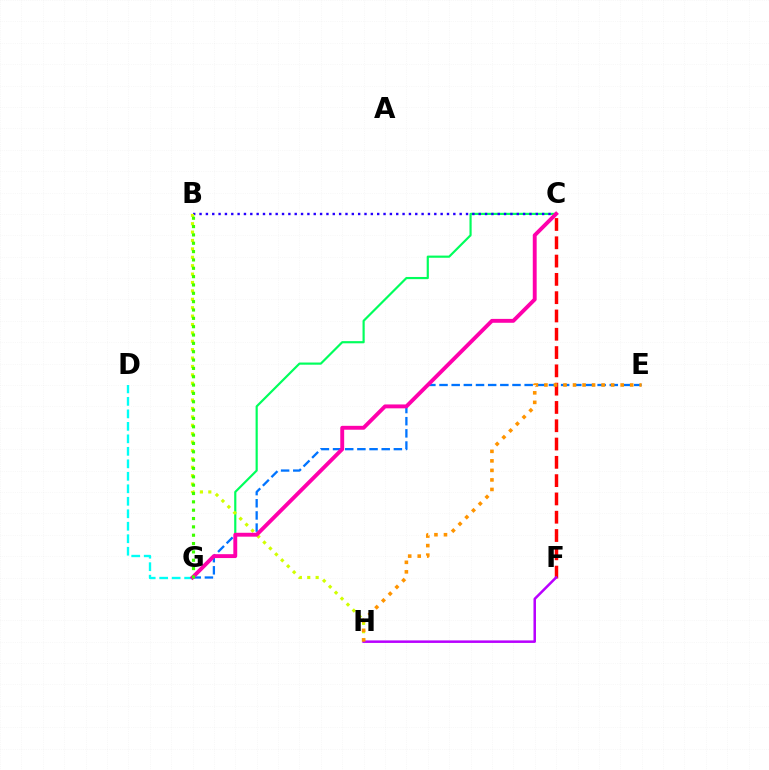{('C', 'G'): [{'color': '#00ff5c', 'line_style': 'solid', 'thickness': 1.57}, {'color': '#ff00ac', 'line_style': 'solid', 'thickness': 2.8}], ('C', 'F'): [{'color': '#ff0000', 'line_style': 'dashed', 'thickness': 2.49}], ('B', 'C'): [{'color': '#2500ff', 'line_style': 'dotted', 'thickness': 1.72}], ('D', 'G'): [{'color': '#00fff6', 'line_style': 'dashed', 'thickness': 1.7}], ('E', 'G'): [{'color': '#0074ff', 'line_style': 'dashed', 'thickness': 1.65}], ('B', 'H'): [{'color': '#d1ff00', 'line_style': 'dotted', 'thickness': 2.28}], ('F', 'H'): [{'color': '#b900ff', 'line_style': 'solid', 'thickness': 1.81}], ('E', 'H'): [{'color': '#ff9400', 'line_style': 'dotted', 'thickness': 2.59}], ('B', 'G'): [{'color': '#3dff00', 'line_style': 'dotted', 'thickness': 2.27}]}